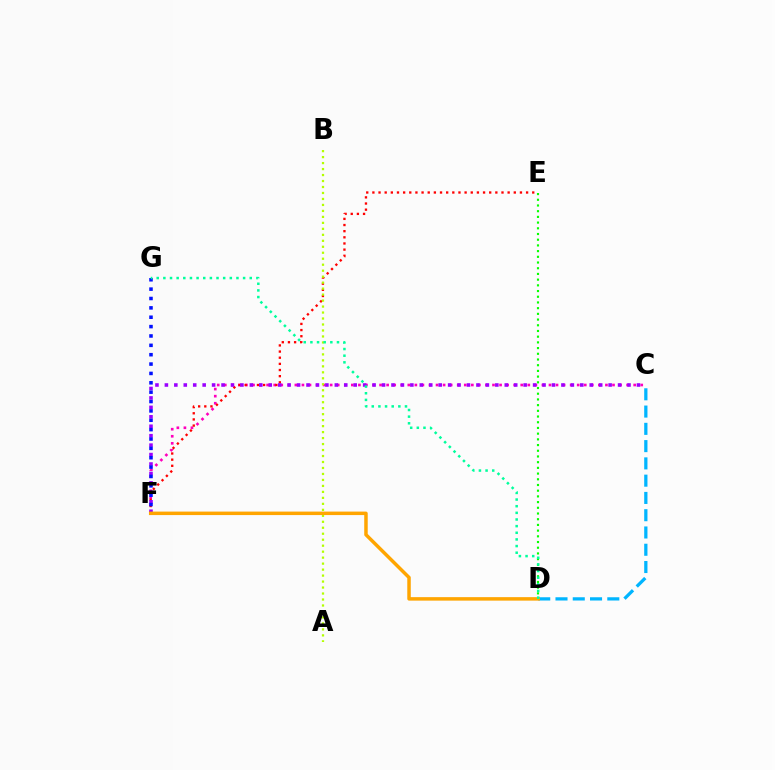{('C', 'F'): [{'color': '#ff00bd', 'line_style': 'dotted', 'thickness': 1.92}, {'color': '#9b00ff', 'line_style': 'dotted', 'thickness': 2.57}], ('E', 'F'): [{'color': '#ff0000', 'line_style': 'dotted', 'thickness': 1.67}], ('A', 'B'): [{'color': '#b3ff00', 'line_style': 'dotted', 'thickness': 1.62}], ('F', 'G'): [{'color': '#0010ff', 'line_style': 'dotted', 'thickness': 2.54}], ('D', 'E'): [{'color': '#08ff00', 'line_style': 'dotted', 'thickness': 1.55}], ('C', 'D'): [{'color': '#00b5ff', 'line_style': 'dashed', 'thickness': 2.35}], ('D', 'F'): [{'color': '#ffa500', 'line_style': 'solid', 'thickness': 2.51}], ('D', 'G'): [{'color': '#00ff9d', 'line_style': 'dotted', 'thickness': 1.81}]}